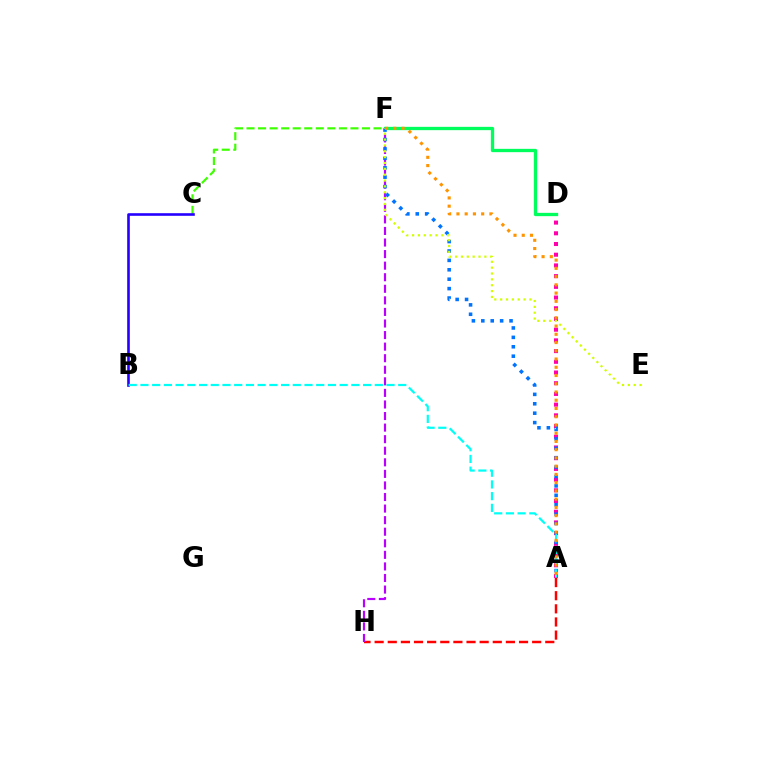{('A', 'D'): [{'color': '#ff00ac', 'line_style': 'dotted', 'thickness': 2.91}], ('C', 'F'): [{'color': '#3dff00', 'line_style': 'dashed', 'thickness': 1.57}], ('B', 'C'): [{'color': '#2500ff', 'line_style': 'solid', 'thickness': 1.89}], ('D', 'F'): [{'color': '#00ff5c', 'line_style': 'solid', 'thickness': 2.38}], ('A', 'H'): [{'color': '#ff0000', 'line_style': 'dashed', 'thickness': 1.78}], ('F', 'H'): [{'color': '#b900ff', 'line_style': 'dashed', 'thickness': 1.57}], ('A', 'F'): [{'color': '#0074ff', 'line_style': 'dotted', 'thickness': 2.56}, {'color': '#ff9400', 'line_style': 'dotted', 'thickness': 2.24}], ('E', 'F'): [{'color': '#d1ff00', 'line_style': 'dotted', 'thickness': 1.59}], ('A', 'B'): [{'color': '#00fff6', 'line_style': 'dashed', 'thickness': 1.59}]}